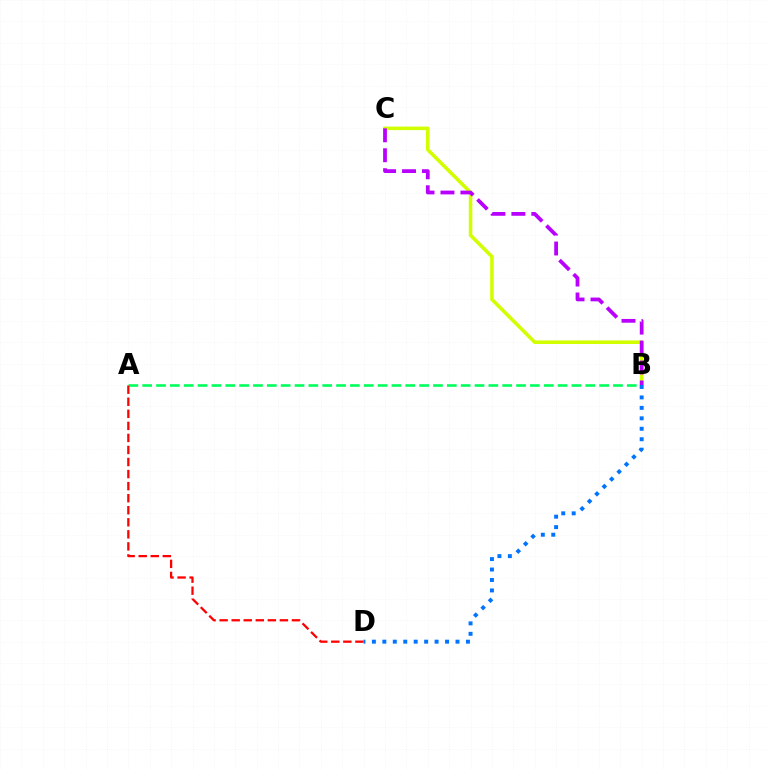{('A', 'B'): [{'color': '#00ff5c', 'line_style': 'dashed', 'thickness': 1.88}], ('B', 'C'): [{'color': '#d1ff00', 'line_style': 'solid', 'thickness': 2.56}, {'color': '#b900ff', 'line_style': 'dashed', 'thickness': 2.71}], ('B', 'D'): [{'color': '#0074ff', 'line_style': 'dotted', 'thickness': 2.84}], ('A', 'D'): [{'color': '#ff0000', 'line_style': 'dashed', 'thickness': 1.64}]}